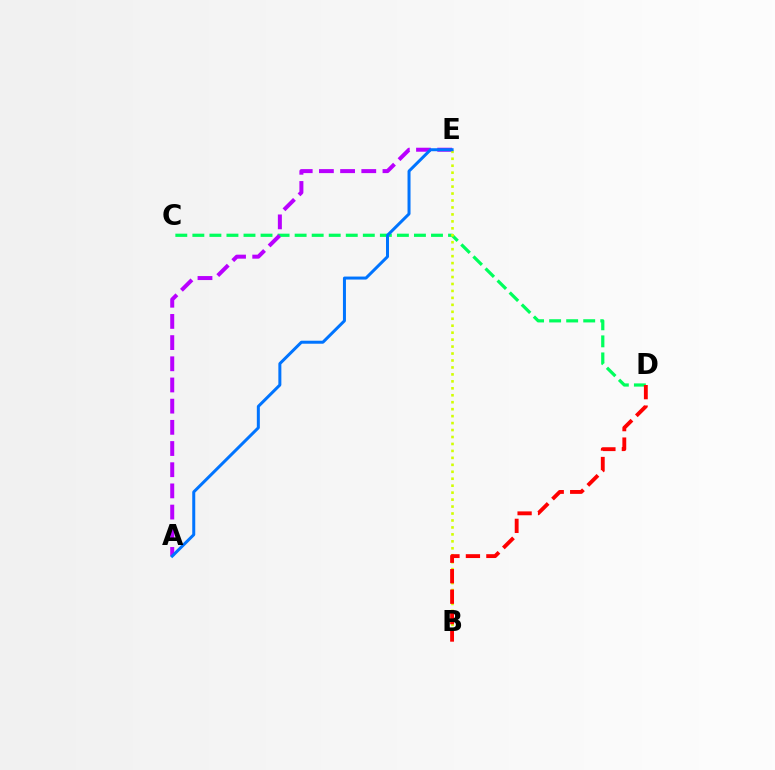{('C', 'D'): [{'color': '#00ff5c', 'line_style': 'dashed', 'thickness': 2.32}], ('A', 'E'): [{'color': '#b900ff', 'line_style': 'dashed', 'thickness': 2.88}, {'color': '#0074ff', 'line_style': 'solid', 'thickness': 2.16}], ('B', 'E'): [{'color': '#d1ff00', 'line_style': 'dotted', 'thickness': 1.89}], ('B', 'D'): [{'color': '#ff0000', 'line_style': 'dashed', 'thickness': 2.78}]}